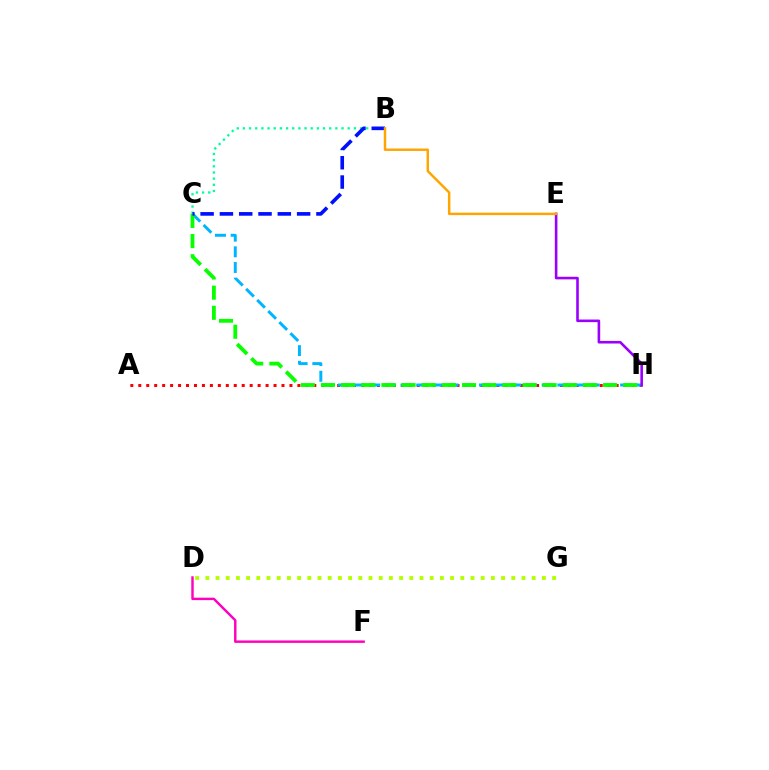{('A', 'H'): [{'color': '#ff0000', 'line_style': 'dotted', 'thickness': 2.16}], ('C', 'H'): [{'color': '#00b5ff', 'line_style': 'dashed', 'thickness': 2.13}, {'color': '#08ff00', 'line_style': 'dashed', 'thickness': 2.74}], ('D', 'G'): [{'color': '#b3ff00', 'line_style': 'dotted', 'thickness': 2.77}], ('B', 'C'): [{'color': '#00ff9d', 'line_style': 'dotted', 'thickness': 1.67}, {'color': '#0010ff', 'line_style': 'dashed', 'thickness': 2.62}], ('D', 'F'): [{'color': '#ff00bd', 'line_style': 'solid', 'thickness': 1.76}], ('E', 'H'): [{'color': '#9b00ff', 'line_style': 'solid', 'thickness': 1.88}], ('B', 'E'): [{'color': '#ffa500', 'line_style': 'solid', 'thickness': 1.77}]}